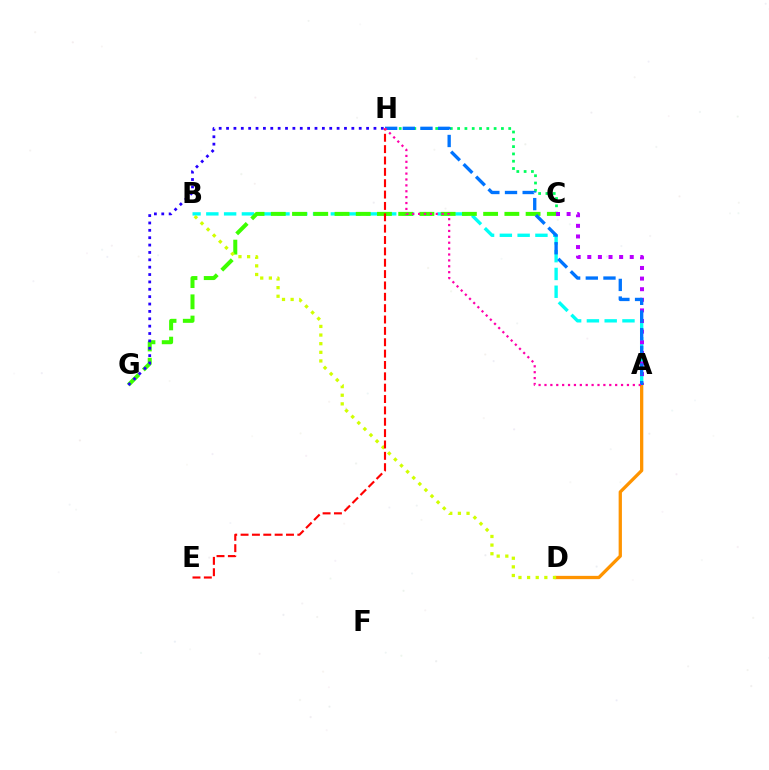{('A', 'B'): [{'color': '#00fff6', 'line_style': 'dashed', 'thickness': 2.42}], ('C', 'H'): [{'color': '#00ff5c', 'line_style': 'dotted', 'thickness': 1.98}], ('C', 'G'): [{'color': '#3dff00', 'line_style': 'dashed', 'thickness': 2.88}], ('A', 'C'): [{'color': '#b900ff', 'line_style': 'dotted', 'thickness': 2.88}], ('A', 'D'): [{'color': '#ff9400', 'line_style': 'solid', 'thickness': 2.36}], ('B', 'D'): [{'color': '#d1ff00', 'line_style': 'dotted', 'thickness': 2.34}], ('E', 'H'): [{'color': '#ff0000', 'line_style': 'dashed', 'thickness': 1.54}], ('A', 'H'): [{'color': '#0074ff', 'line_style': 'dashed', 'thickness': 2.4}, {'color': '#ff00ac', 'line_style': 'dotted', 'thickness': 1.6}], ('G', 'H'): [{'color': '#2500ff', 'line_style': 'dotted', 'thickness': 2.0}]}